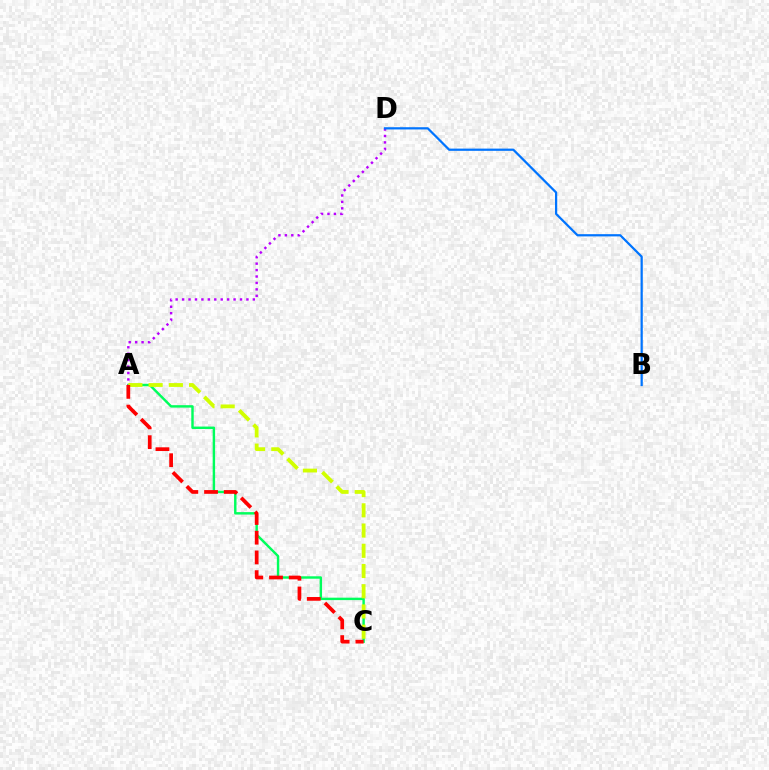{('A', 'C'): [{'color': '#00ff5c', 'line_style': 'solid', 'thickness': 1.75}, {'color': '#d1ff00', 'line_style': 'dashed', 'thickness': 2.75}, {'color': '#ff0000', 'line_style': 'dashed', 'thickness': 2.68}], ('A', 'D'): [{'color': '#b900ff', 'line_style': 'dotted', 'thickness': 1.75}], ('B', 'D'): [{'color': '#0074ff', 'line_style': 'solid', 'thickness': 1.61}]}